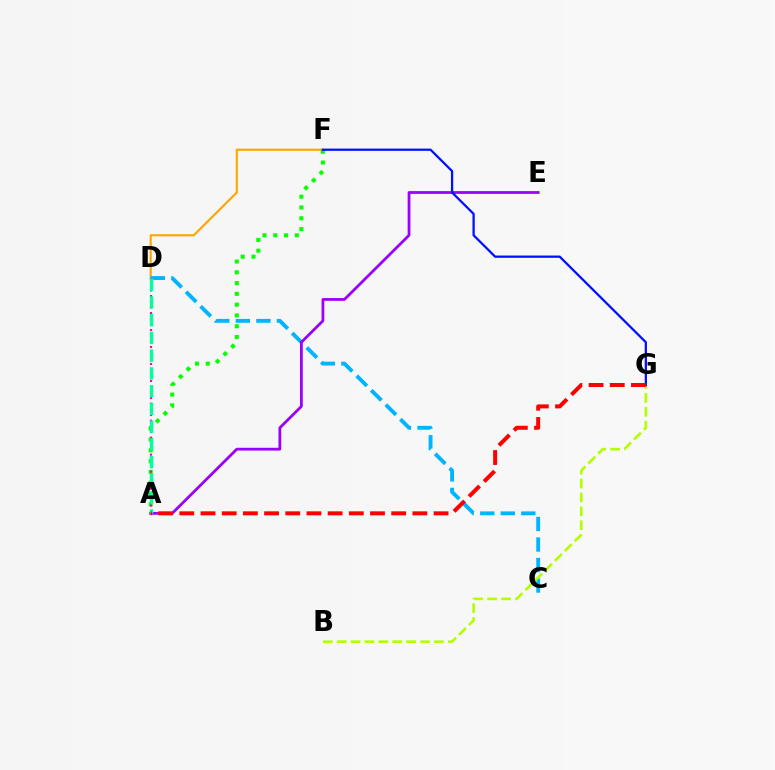{('D', 'F'): [{'color': '#ffa500', 'line_style': 'solid', 'thickness': 1.53}], ('A', 'F'): [{'color': '#08ff00', 'line_style': 'dotted', 'thickness': 2.93}], ('C', 'D'): [{'color': '#00b5ff', 'line_style': 'dashed', 'thickness': 2.79}], ('B', 'G'): [{'color': '#b3ff00', 'line_style': 'dashed', 'thickness': 1.89}], ('A', 'E'): [{'color': '#9b00ff', 'line_style': 'solid', 'thickness': 2.0}], ('F', 'G'): [{'color': '#0010ff', 'line_style': 'solid', 'thickness': 1.63}], ('A', 'D'): [{'color': '#ff00bd', 'line_style': 'dotted', 'thickness': 1.54}, {'color': '#00ff9d', 'line_style': 'dashed', 'thickness': 2.41}], ('A', 'G'): [{'color': '#ff0000', 'line_style': 'dashed', 'thickness': 2.88}]}